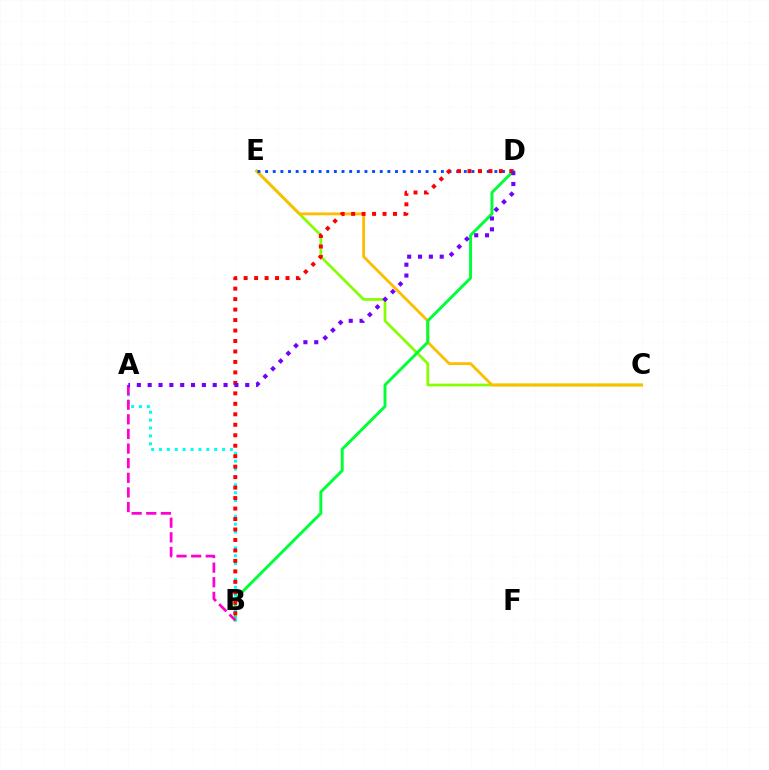{('C', 'E'): [{'color': '#84ff00', 'line_style': 'solid', 'thickness': 1.95}, {'color': '#ffbd00', 'line_style': 'solid', 'thickness': 2.03}], ('B', 'D'): [{'color': '#00ff39', 'line_style': 'solid', 'thickness': 2.11}, {'color': '#ff0000', 'line_style': 'dotted', 'thickness': 2.85}], ('D', 'E'): [{'color': '#004bff', 'line_style': 'dotted', 'thickness': 2.08}], ('A', 'B'): [{'color': '#00fff6', 'line_style': 'dotted', 'thickness': 2.14}, {'color': '#ff00cf', 'line_style': 'dashed', 'thickness': 1.99}], ('A', 'D'): [{'color': '#7200ff', 'line_style': 'dotted', 'thickness': 2.95}]}